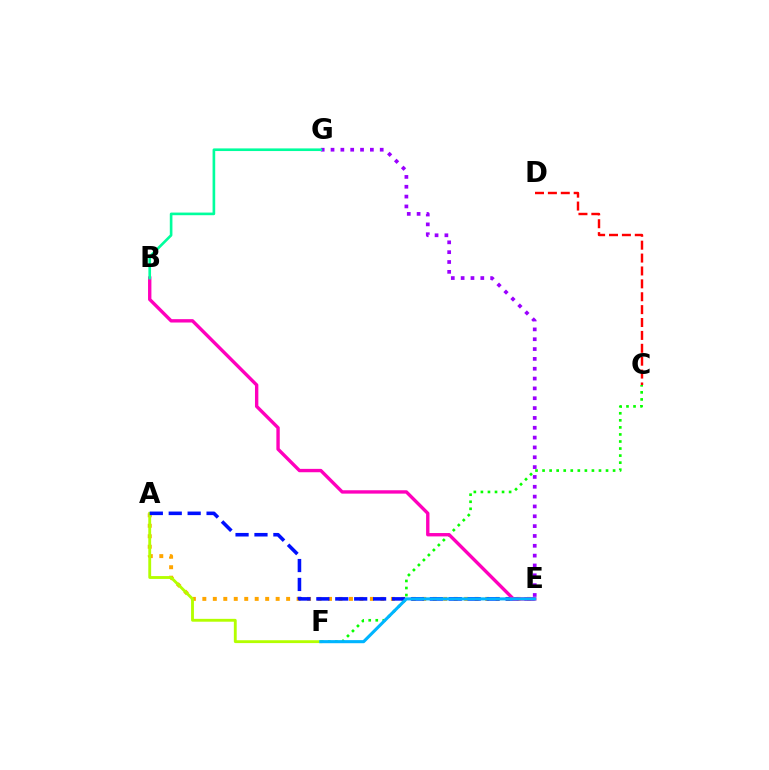{('C', 'F'): [{'color': '#08ff00', 'line_style': 'dotted', 'thickness': 1.92}], ('A', 'E'): [{'color': '#ffa500', 'line_style': 'dotted', 'thickness': 2.85}, {'color': '#0010ff', 'line_style': 'dashed', 'thickness': 2.57}], ('A', 'F'): [{'color': '#b3ff00', 'line_style': 'solid', 'thickness': 2.06}], ('C', 'D'): [{'color': '#ff0000', 'line_style': 'dashed', 'thickness': 1.75}], ('E', 'G'): [{'color': '#9b00ff', 'line_style': 'dotted', 'thickness': 2.67}], ('B', 'E'): [{'color': '#ff00bd', 'line_style': 'solid', 'thickness': 2.43}], ('E', 'F'): [{'color': '#00b5ff', 'line_style': 'solid', 'thickness': 2.23}], ('B', 'G'): [{'color': '#00ff9d', 'line_style': 'solid', 'thickness': 1.9}]}